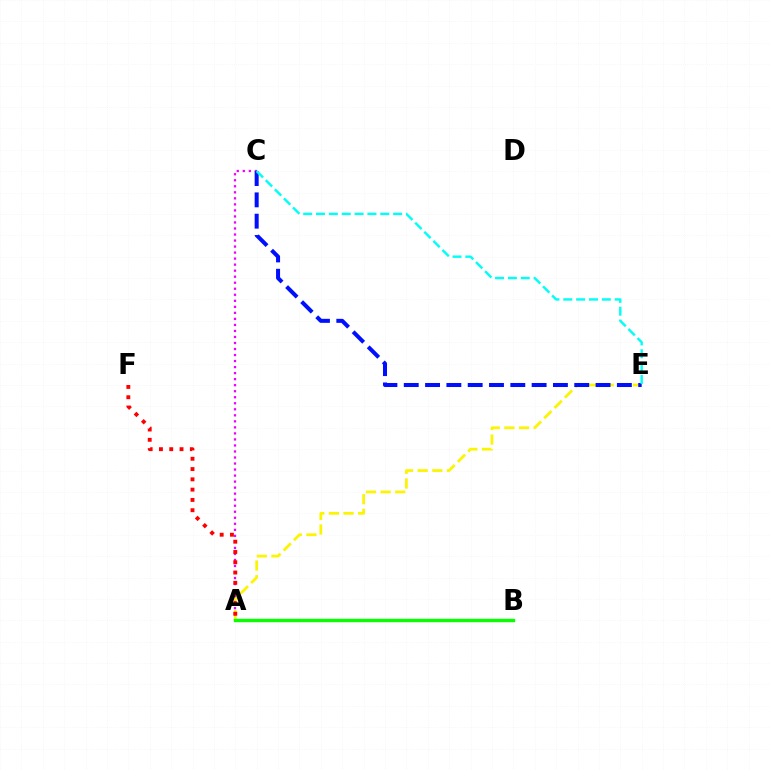{('A', 'E'): [{'color': '#fcf500', 'line_style': 'dashed', 'thickness': 1.99}], ('A', 'C'): [{'color': '#ee00ff', 'line_style': 'dotted', 'thickness': 1.64}], ('A', 'F'): [{'color': '#ff0000', 'line_style': 'dotted', 'thickness': 2.8}], ('C', 'E'): [{'color': '#0010ff', 'line_style': 'dashed', 'thickness': 2.9}, {'color': '#00fff6', 'line_style': 'dashed', 'thickness': 1.75}], ('A', 'B'): [{'color': '#08ff00', 'line_style': 'solid', 'thickness': 2.44}]}